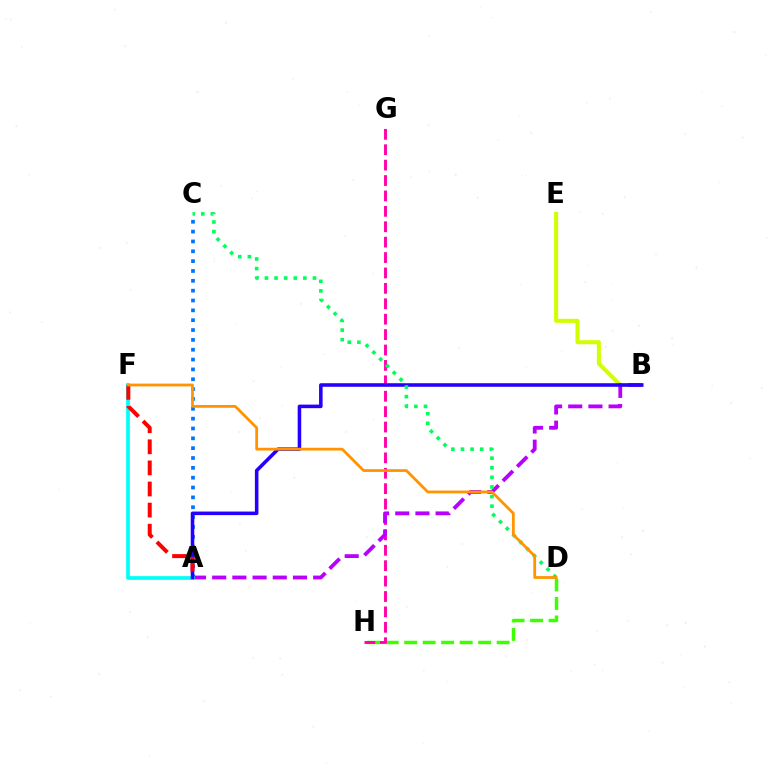{('D', 'H'): [{'color': '#3dff00', 'line_style': 'dashed', 'thickness': 2.51}], ('A', 'C'): [{'color': '#0074ff', 'line_style': 'dotted', 'thickness': 2.67}], ('G', 'H'): [{'color': '#ff00ac', 'line_style': 'dashed', 'thickness': 2.09}], ('B', 'E'): [{'color': '#d1ff00', 'line_style': 'solid', 'thickness': 2.91}], ('A', 'B'): [{'color': '#b900ff', 'line_style': 'dashed', 'thickness': 2.74}, {'color': '#2500ff', 'line_style': 'solid', 'thickness': 2.56}], ('A', 'F'): [{'color': '#00fff6', 'line_style': 'solid', 'thickness': 2.66}, {'color': '#ff0000', 'line_style': 'dashed', 'thickness': 2.87}], ('C', 'D'): [{'color': '#00ff5c', 'line_style': 'dotted', 'thickness': 2.61}], ('D', 'F'): [{'color': '#ff9400', 'line_style': 'solid', 'thickness': 2.0}]}